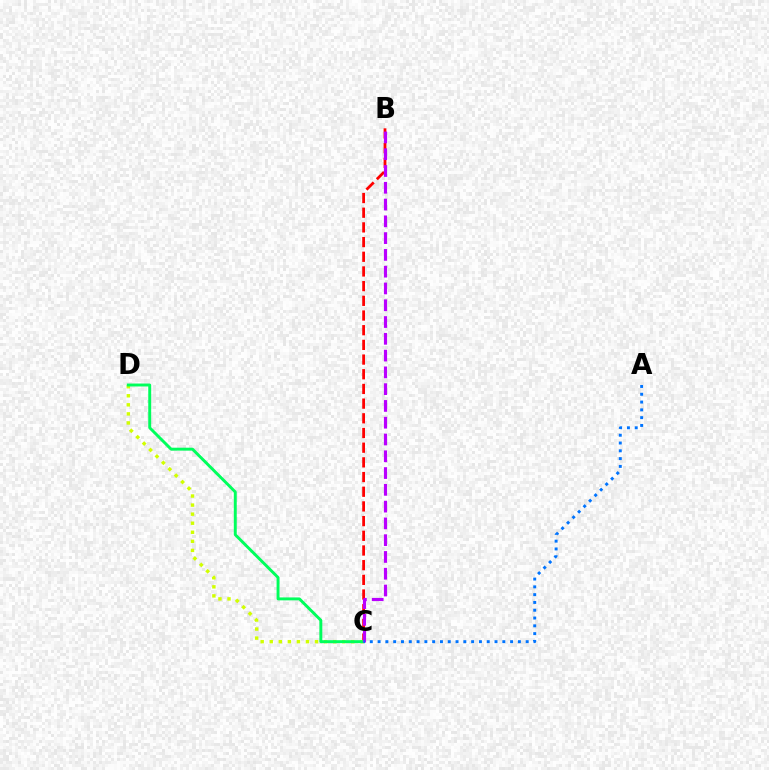{('B', 'C'): [{'color': '#ff0000', 'line_style': 'dashed', 'thickness': 2.0}, {'color': '#b900ff', 'line_style': 'dashed', 'thickness': 2.28}], ('C', 'D'): [{'color': '#d1ff00', 'line_style': 'dotted', 'thickness': 2.46}, {'color': '#00ff5c', 'line_style': 'solid', 'thickness': 2.11}], ('A', 'C'): [{'color': '#0074ff', 'line_style': 'dotted', 'thickness': 2.12}]}